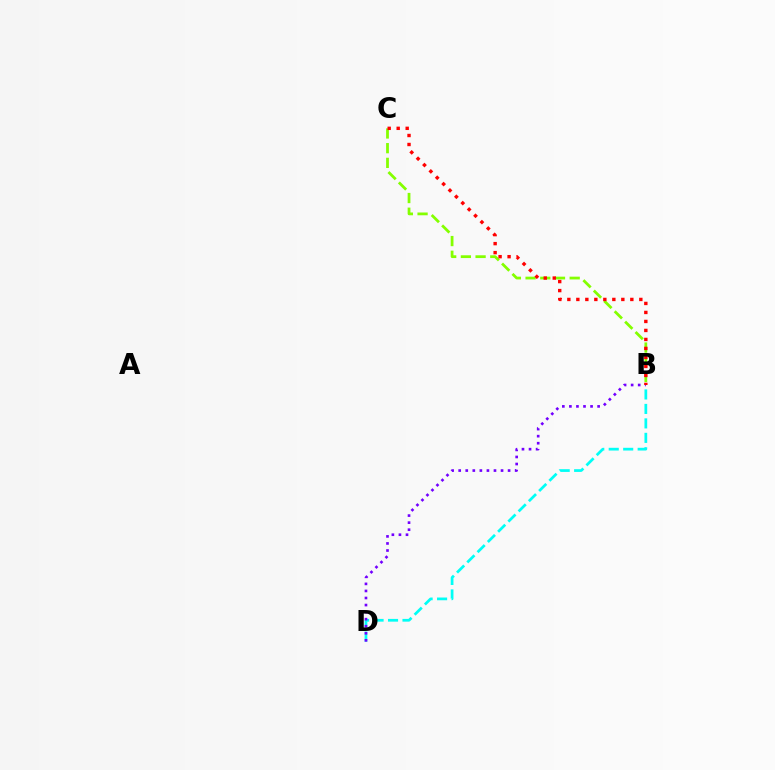{('B', 'C'): [{'color': '#84ff00', 'line_style': 'dashed', 'thickness': 2.0}, {'color': '#ff0000', 'line_style': 'dotted', 'thickness': 2.44}], ('B', 'D'): [{'color': '#00fff6', 'line_style': 'dashed', 'thickness': 1.97}, {'color': '#7200ff', 'line_style': 'dotted', 'thickness': 1.92}]}